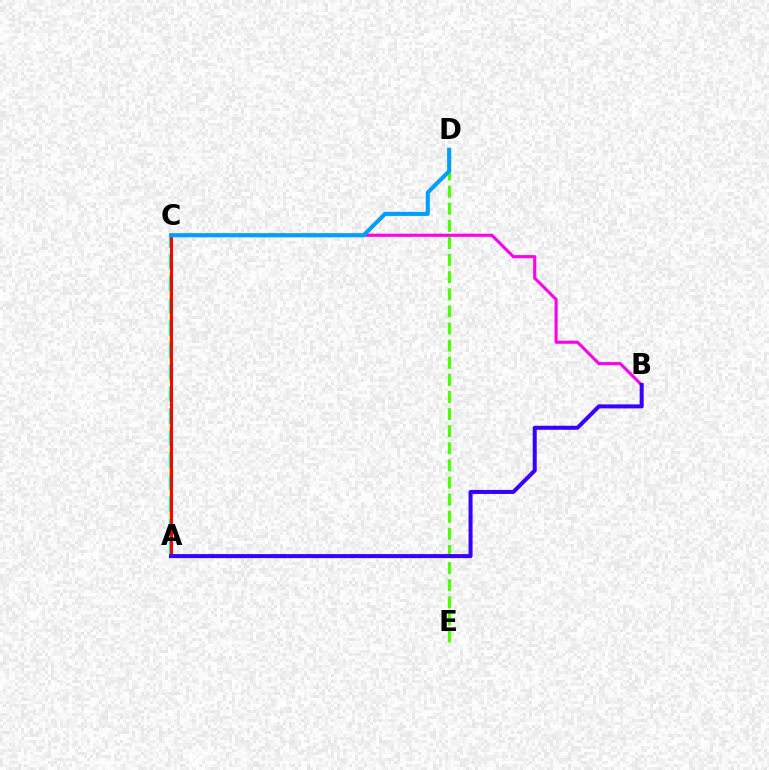{('D', 'E'): [{'color': '#4fff00', 'line_style': 'dashed', 'thickness': 2.32}], ('B', 'C'): [{'color': '#ff00ed', 'line_style': 'solid', 'thickness': 2.23}], ('A', 'C'): [{'color': '#ffd500', 'line_style': 'dashed', 'thickness': 2.62}, {'color': '#00ff86', 'line_style': 'dashed', 'thickness': 2.99}, {'color': '#ff0000', 'line_style': 'solid', 'thickness': 2.14}], ('C', 'D'): [{'color': '#009eff', 'line_style': 'solid', 'thickness': 2.94}], ('A', 'B'): [{'color': '#3700ff', 'line_style': 'solid', 'thickness': 2.9}]}